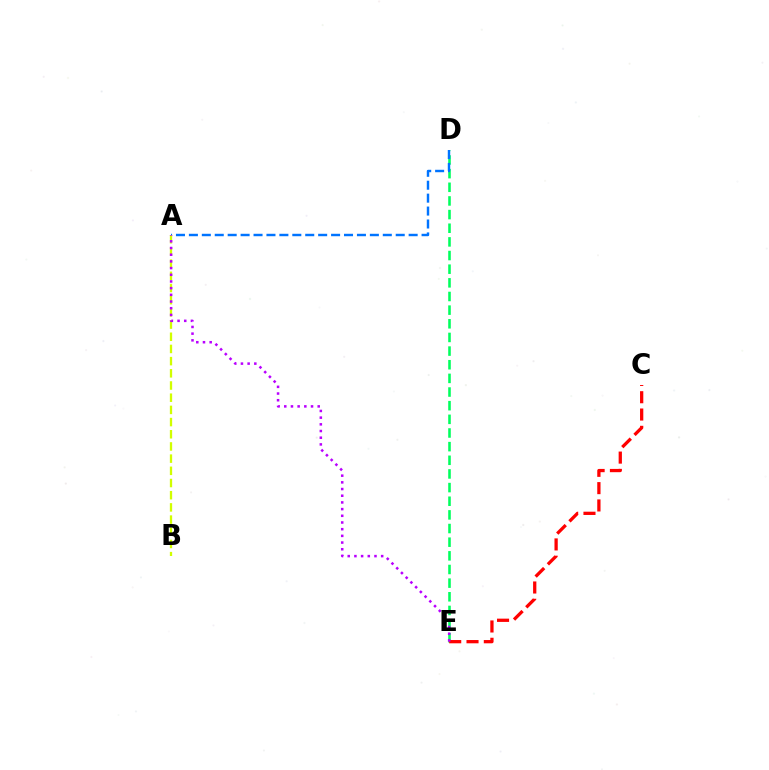{('D', 'E'): [{'color': '#00ff5c', 'line_style': 'dashed', 'thickness': 1.85}], ('C', 'E'): [{'color': '#ff0000', 'line_style': 'dashed', 'thickness': 2.35}], ('A', 'D'): [{'color': '#0074ff', 'line_style': 'dashed', 'thickness': 1.76}], ('A', 'B'): [{'color': '#d1ff00', 'line_style': 'dashed', 'thickness': 1.66}], ('A', 'E'): [{'color': '#b900ff', 'line_style': 'dotted', 'thickness': 1.82}]}